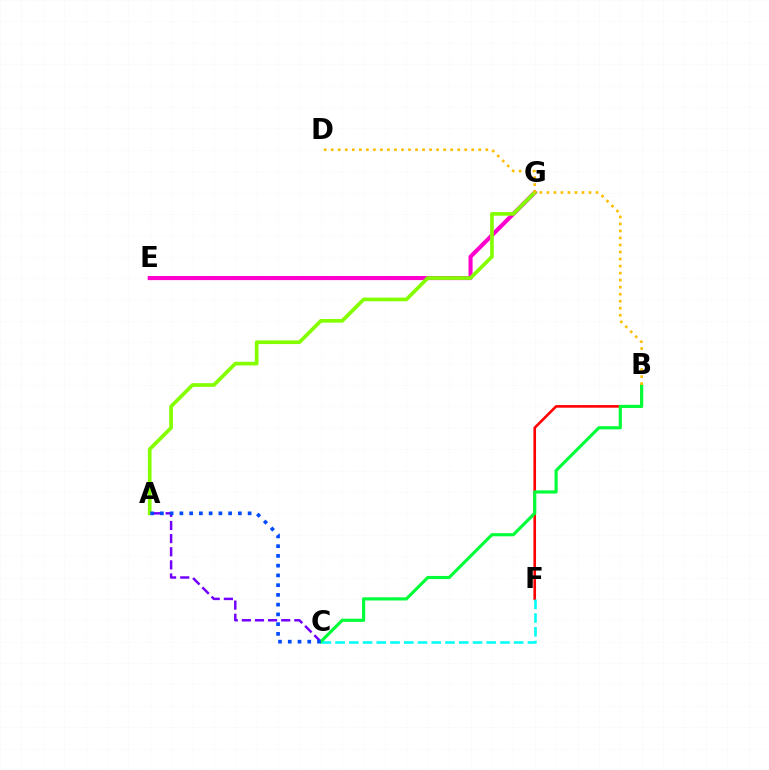{('E', 'G'): [{'color': '#ff00cf', 'line_style': 'solid', 'thickness': 2.95}], ('A', 'G'): [{'color': '#84ff00', 'line_style': 'solid', 'thickness': 2.66}], ('B', 'F'): [{'color': '#ff0000', 'line_style': 'solid', 'thickness': 1.89}], ('C', 'F'): [{'color': '#00fff6', 'line_style': 'dashed', 'thickness': 1.87}], ('A', 'C'): [{'color': '#7200ff', 'line_style': 'dashed', 'thickness': 1.78}, {'color': '#004bff', 'line_style': 'dotted', 'thickness': 2.65}], ('B', 'C'): [{'color': '#00ff39', 'line_style': 'solid', 'thickness': 2.27}], ('B', 'D'): [{'color': '#ffbd00', 'line_style': 'dotted', 'thickness': 1.91}]}